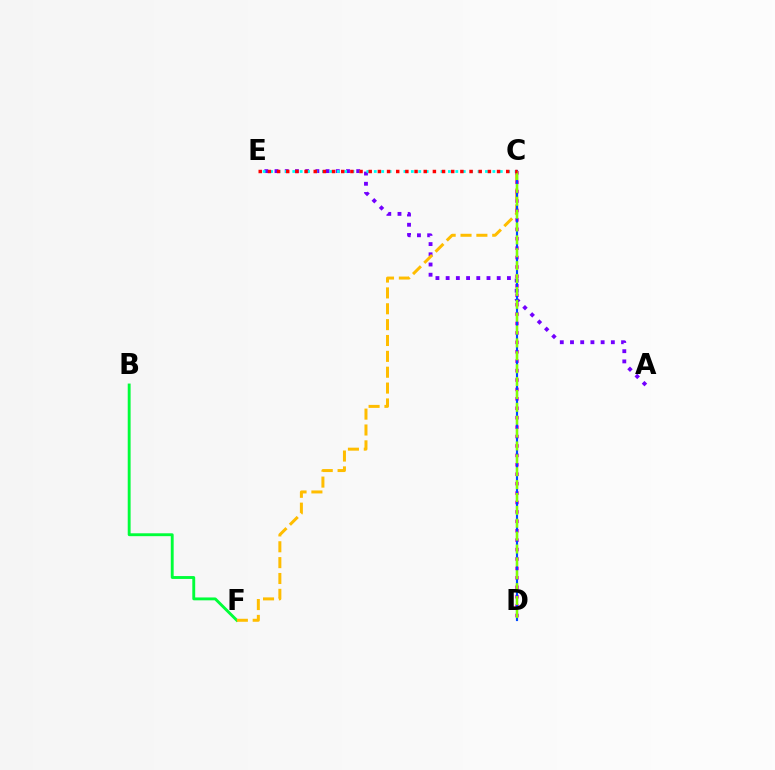{('A', 'E'): [{'color': '#7200ff', 'line_style': 'dotted', 'thickness': 2.77}], ('B', 'F'): [{'color': '#00ff39', 'line_style': 'solid', 'thickness': 2.07}], ('C', 'F'): [{'color': '#ffbd00', 'line_style': 'dashed', 'thickness': 2.15}], ('C', 'E'): [{'color': '#00fff6', 'line_style': 'dotted', 'thickness': 2.01}, {'color': '#ff0000', 'line_style': 'dotted', 'thickness': 2.49}], ('C', 'D'): [{'color': '#ff00cf', 'line_style': 'dotted', 'thickness': 2.56}, {'color': '#004bff', 'line_style': 'solid', 'thickness': 1.55}, {'color': '#84ff00', 'line_style': 'dashed', 'thickness': 1.75}]}